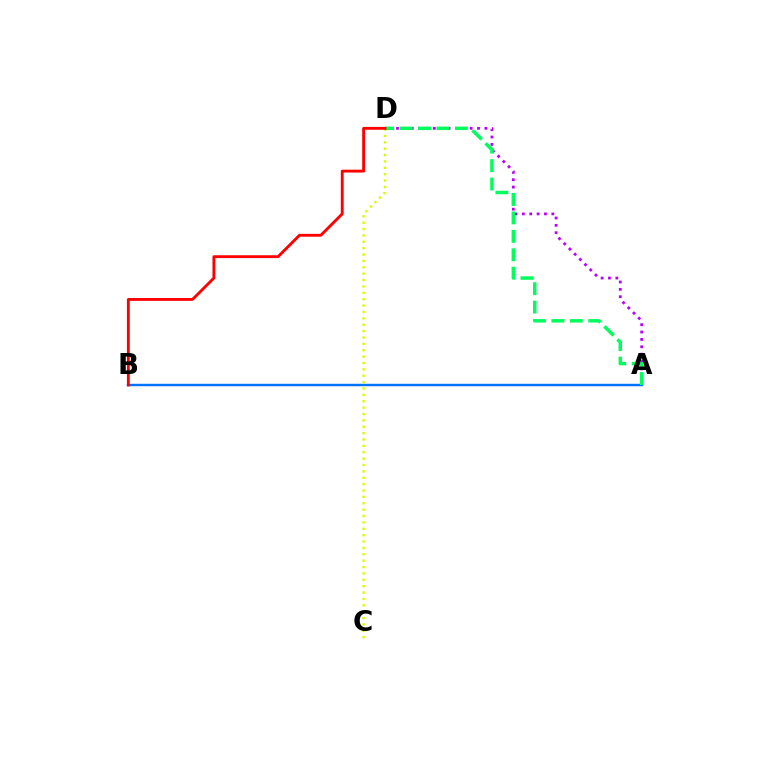{('A', 'B'): [{'color': '#0074ff', 'line_style': 'solid', 'thickness': 1.75}], ('A', 'D'): [{'color': '#b900ff', 'line_style': 'dotted', 'thickness': 2.0}, {'color': '#00ff5c', 'line_style': 'dashed', 'thickness': 2.5}], ('C', 'D'): [{'color': '#d1ff00', 'line_style': 'dotted', 'thickness': 1.73}], ('B', 'D'): [{'color': '#ff0000', 'line_style': 'solid', 'thickness': 2.05}]}